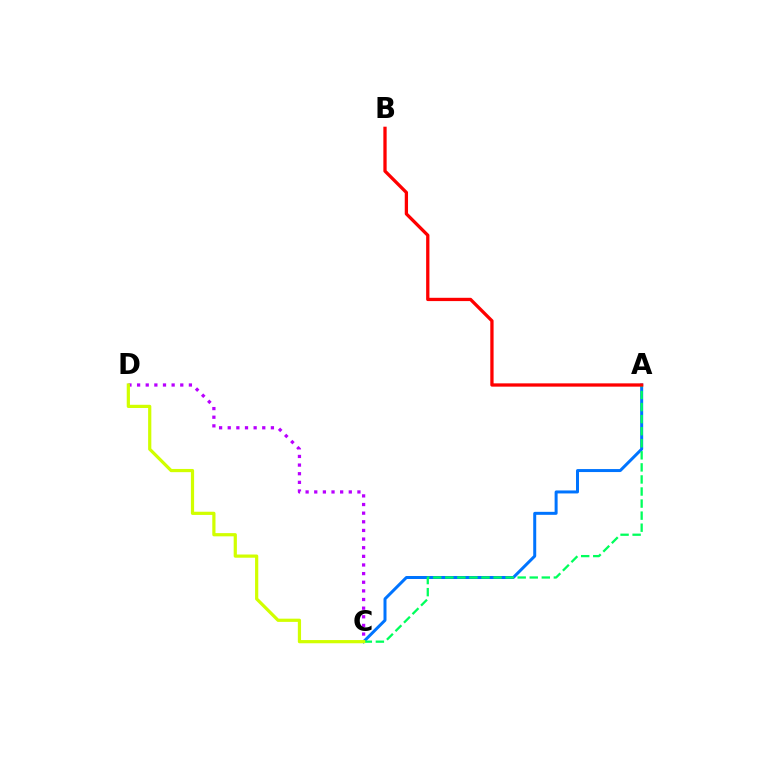{('A', 'C'): [{'color': '#0074ff', 'line_style': 'solid', 'thickness': 2.15}, {'color': '#00ff5c', 'line_style': 'dashed', 'thickness': 1.64}], ('C', 'D'): [{'color': '#b900ff', 'line_style': 'dotted', 'thickness': 2.35}, {'color': '#d1ff00', 'line_style': 'solid', 'thickness': 2.31}], ('A', 'B'): [{'color': '#ff0000', 'line_style': 'solid', 'thickness': 2.37}]}